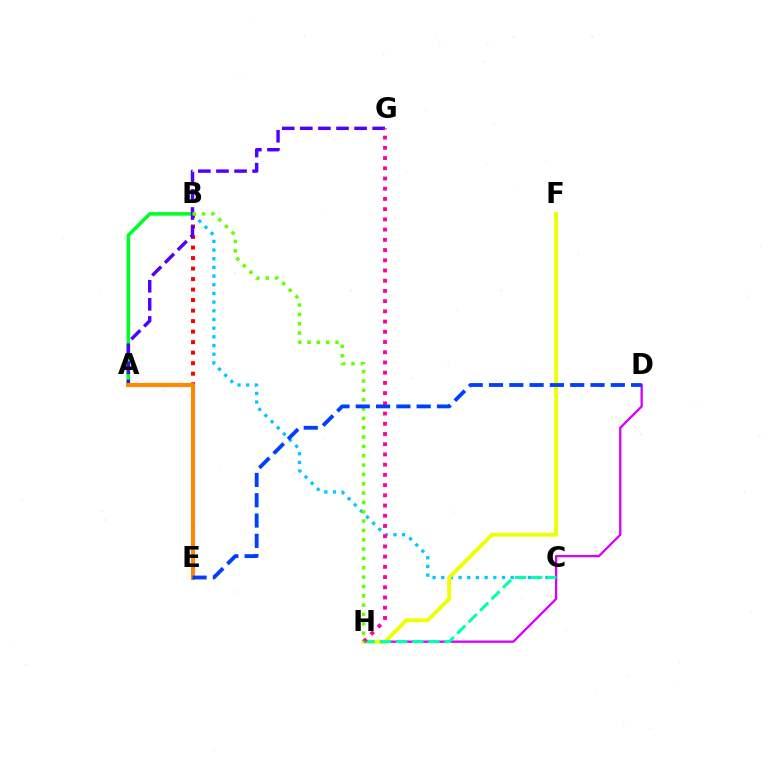{('D', 'H'): [{'color': '#d600ff', 'line_style': 'solid', 'thickness': 1.66}], ('B', 'C'): [{'color': '#00c7ff', 'line_style': 'dotted', 'thickness': 2.36}], ('B', 'E'): [{'color': '#ff0000', 'line_style': 'dotted', 'thickness': 2.86}], ('F', 'H'): [{'color': '#eeff00', 'line_style': 'solid', 'thickness': 2.77}], ('A', 'B'): [{'color': '#00ff27', 'line_style': 'solid', 'thickness': 2.57}], ('A', 'G'): [{'color': '#4f00ff', 'line_style': 'dashed', 'thickness': 2.46}], ('C', 'H'): [{'color': '#00ffaf', 'line_style': 'dashed', 'thickness': 2.2}], ('G', 'H'): [{'color': '#ff00a0', 'line_style': 'dotted', 'thickness': 2.78}], ('B', 'H'): [{'color': '#66ff00', 'line_style': 'dotted', 'thickness': 2.54}], ('A', 'E'): [{'color': '#ff8800', 'line_style': 'solid', 'thickness': 2.93}], ('D', 'E'): [{'color': '#003fff', 'line_style': 'dashed', 'thickness': 2.76}]}